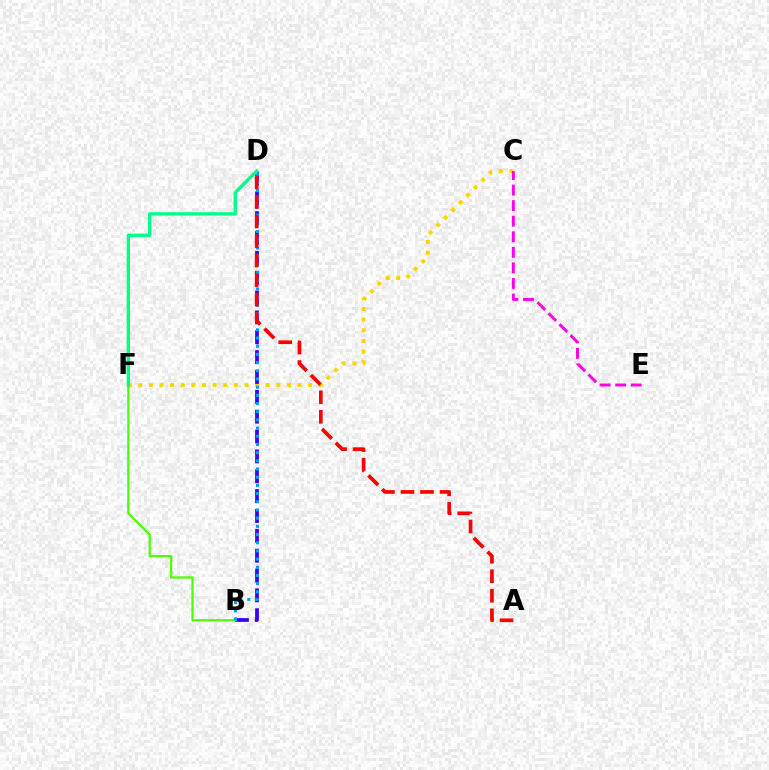{('C', 'F'): [{'color': '#ffd500', 'line_style': 'dotted', 'thickness': 2.89}], ('B', 'D'): [{'color': '#3700ff', 'line_style': 'dashed', 'thickness': 2.7}, {'color': '#009eff', 'line_style': 'dotted', 'thickness': 2.22}], ('B', 'F'): [{'color': '#4fff00', 'line_style': 'solid', 'thickness': 1.63}], ('C', 'E'): [{'color': '#ff00ed', 'line_style': 'dashed', 'thickness': 2.12}], ('A', 'D'): [{'color': '#ff0000', 'line_style': 'dashed', 'thickness': 2.65}], ('D', 'F'): [{'color': '#00ff86', 'line_style': 'solid', 'thickness': 2.4}]}